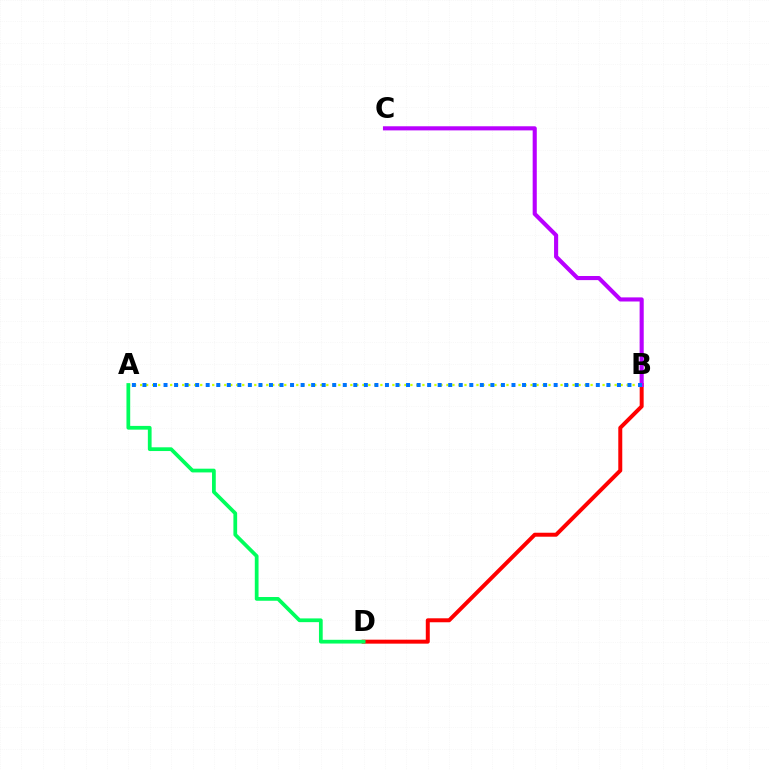{('B', 'D'): [{'color': '#ff0000', 'line_style': 'solid', 'thickness': 2.86}], ('A', 'B'): [{'color': '#d1ff00', 'line_style': 'dotted', 'thickness': 1.63}, {'color': '#0074ff', 'line_style': 'dotted', 'thickness': 2.86}], ('B', 'C'): [{'color': '#b900ff', 'line_style': 'solid', 'thickness': 2.96}], ('A', 'D'): [{'color': '#00ff5c', 'line_style': 'solid', 'thickness': 2.7}]}